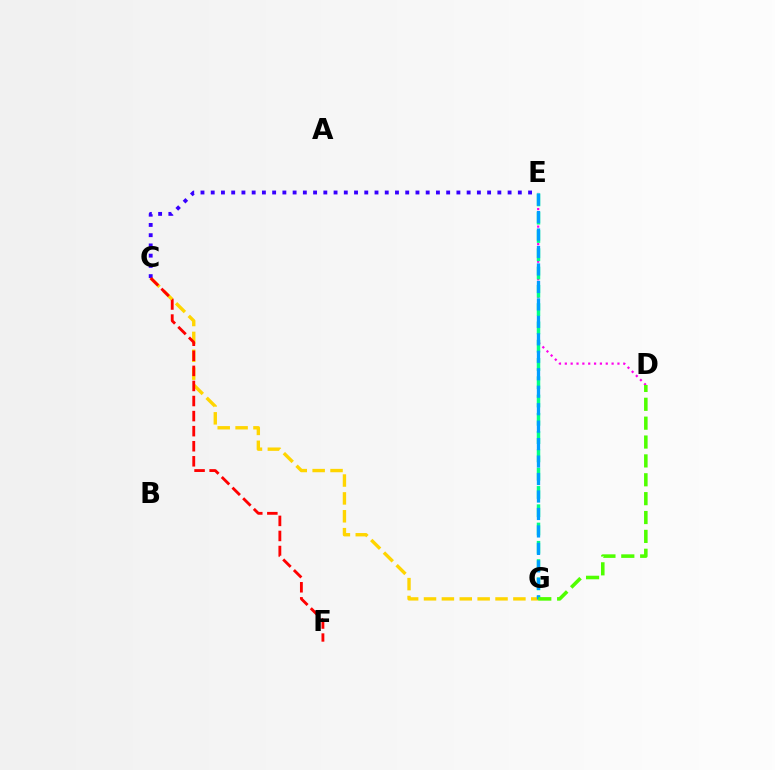{('D', 'E'): [{'color': '#ff00ed', 'line_style': 'dotted', 'thickness': 1.59}], ('E', 'G'): [{'color': '#00ff86', 'line_style': 'dashed', 'thickness': 2.48}, {'color': '#009eff', 'line_style': 'dashed', 'thickness': 2.37}], ('C', 'G'): [{'color': '#ffd500', 'line_style': 'dashed', 'thickness': 2.43}], ('C', 'E'): [{'color': '#3700ff', 'line_style': 'dotted', 'thickness': 2.78}], ('D', 'G'): [{'color': '#4fff00', 'line_style': 'dashed', 'thickness': 2.56}], ('C', 'F'): [{'color': '#ff0000', 'line_style': 'dashed', 'thickness': 2.05}]}